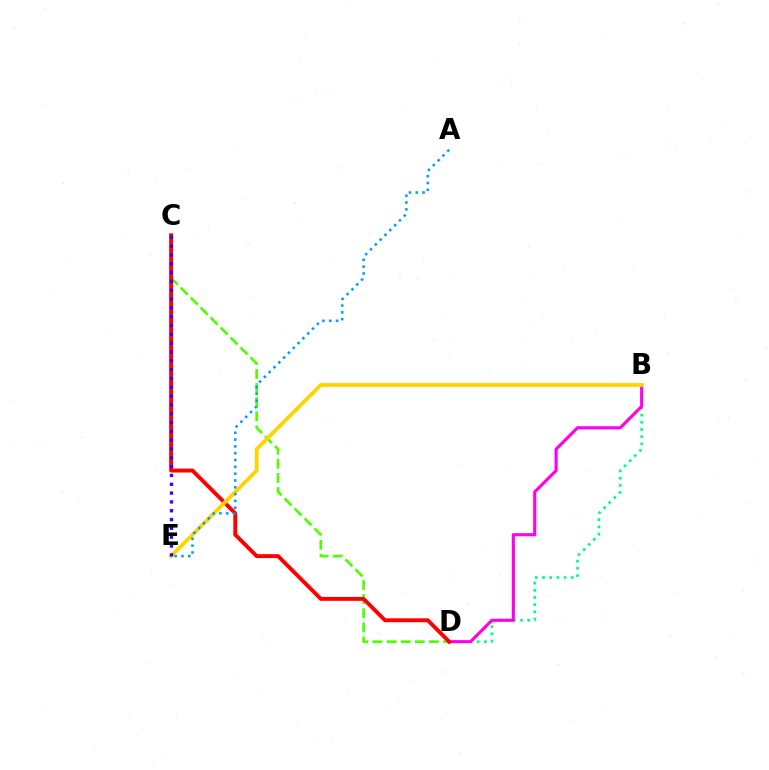{('C', 'D'): [{'color': '#4fff00', 'line_style': 'dashed', 'thickness': 1.92}, {'color': '#ff0000', 'line_style': 'solid', 'thickness': 2.81}], ('B', 'D'): [{'color': '#00ff86', 'line_style': 'dotted', 'thickness': 1.95}, {'color': '#ff00ed', 'line_style': 'solid', 'thickness': 2.24}], ('B', 'E'): [{'color': '#ffd500', 'line_style': 'solid', 'thickness': 2.77}], ('A', 'E'): [{'color': '#009eff', 'line_style': 'dotted', 'thickness': 1.85}], ('C', 'E'): [{'color': '#3700ff', 'line_style': 'dotted', 'thickness': 2.4}]}